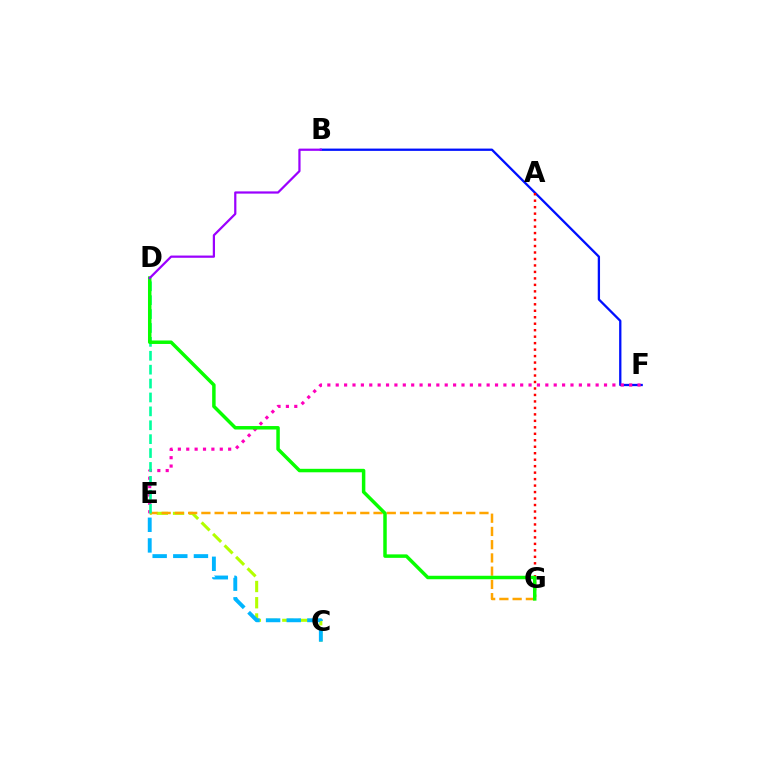{('C', 'E'): [{'color': '#b3ff00', 'line_style': 'dashed', 'thickness': 2.21}, {'color': '#00b5ff', 'line_style': 'dashed', 'thickness': 2.8}], ('B', 'F'): [{'color': '#0010ff', 'line_style': 'solid', 'thickness': 1.65}], ('E', 'F'): [{'color': '#ff00bd', 'line_style': 'dotted', 'thickness': 2.28}], ('A', 'G'): [{'color': '#ff0000', 'line_style': 'dotted', 'thickness': 1.76}], ('E', 'G'): [{'color': '#ffa500', 'line_style': 'dashed', 'thickness': 1.8}], ('D', 'E'): [{'color': '#00ff9d', 'line_style': 'dashed', 'thickness': 1.89}], ('D', 'G'): [{'color': '#08ff00', 'line_style': 'solid', 'thickness': 2.5}], ('B', 'D'): [{'color': '#9b00ff', 'line_style': 'solid', 'thickness': 1.6}]}